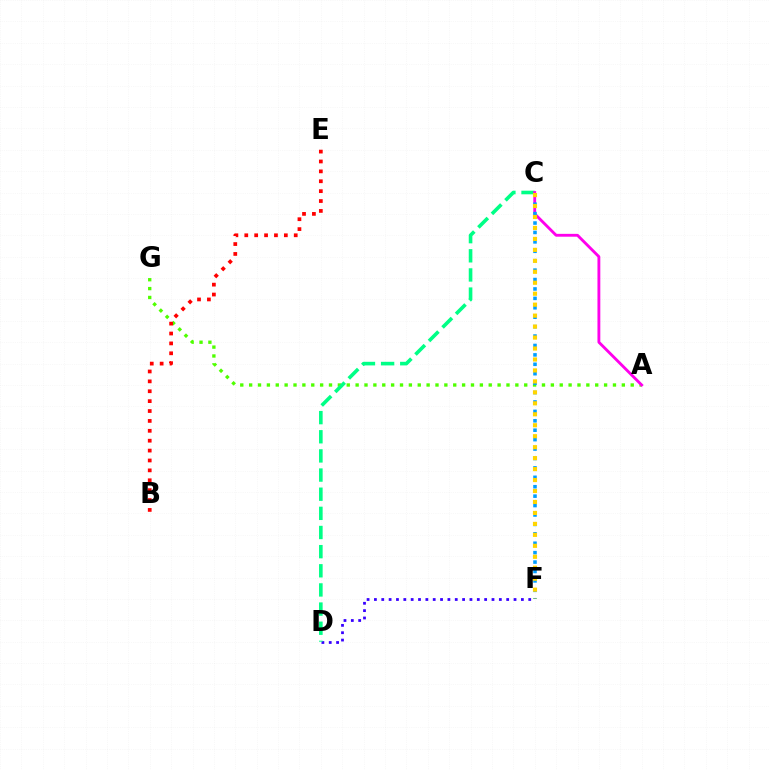{('A', 'G'): [{'color': '#4fff00', 'line_style': 'dotted', 'thickness': 2.41}], ('D', 'F'): [{'color': '#3700ff', 'line_style': 'dotted', 'thickness': 2.0}], ('C', 'D'): [{'color': '#00ff86', 'line_style': 'dashed', 'thickness': 2.6}], ('A', 'C'): [{'color': '#ff00ed', 'line_style': 'solid', 'thickness': 2.05}], ('C', 'F'): [{'color': '#009eff', 'line_style': 'dotted', 'thickness': 2.56}, {'color': '#ffd500', 'line_style': 'dotted', 'thickness': 2.98}], ('B', 'E'): [{'color': '#ff0000', 'line_style': 'dotted', 'thickness': 2.69}]}